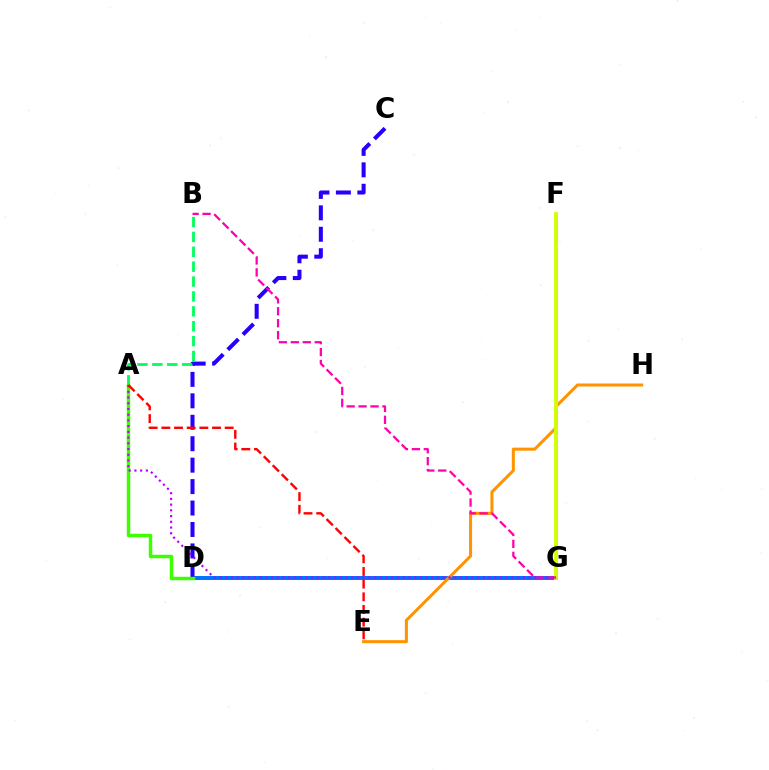{('D', 'G'): [{'color': '#0074ff', 'line_style': 'solid', 'thickness': 2.86}], ('F', 'G'): [{'color': '#00fff6', 'line_style': 'dotted', 'thickness': 2.17}, {'color': '#d1ff00', 'line_style': 'solid', 'thickness': 2.75}], ('C', 'D'): [{'color': '#2500ff', 'line_style': 'dashed', 'thickness': 2.91}], ('E', 'H'): [{'color': '#ff9400', 'line_style': 'solid', 'thickness': 2.19}], ('A', 'B'): [{'color': '#00ff5c', 'line_style': 'dashed', 'thickness': 2.02}], ('A', 'D'): [{'color': '#3dff00', 'line_style': 'solid', 'thickness': 2.5}], ('A', 'G'): [{'color': '#b900ff', 'line_style': 'dotted', 'thickness': 1.55}], ('B', 'G'): [{'color': '#ff00ac', 'line_style': 'dashed', 'thickness': 1.62}], ('A', 'E'): [{'color': '#ff0000', 'line_style': 'dashed', 'thickness': 1.72}]}